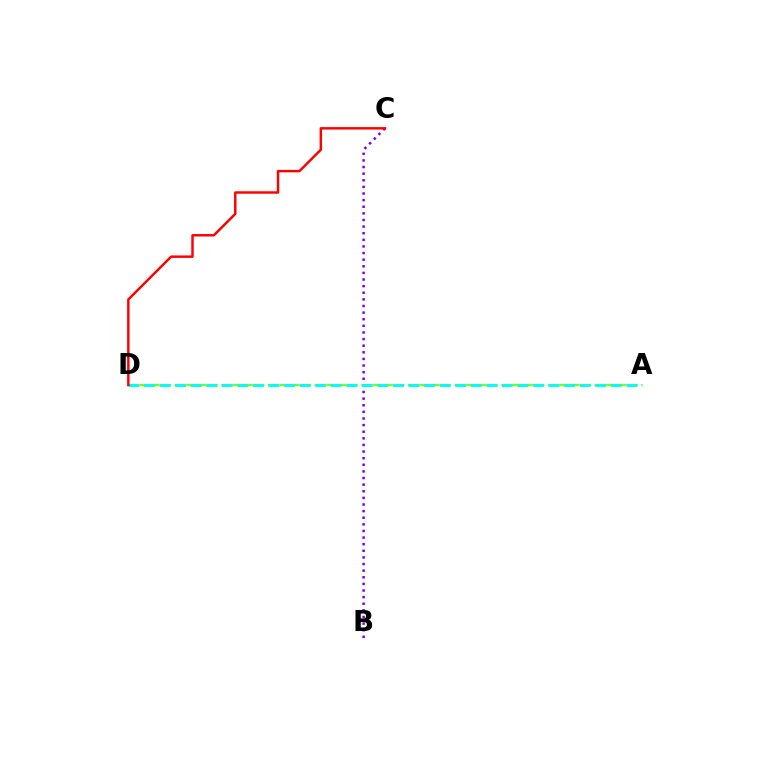{('A', 'D'): [{'color': '#84ff00', 'line_style': 'dashed', 'thickness': 1.58}, {'color': '#00fff6', 'line_style': 'dashed', 'thickness': 2.11}], ('B', 'C'): [{'color': '#7200ff', 'line_style': 'dotted', 'thickness': 1.8}], ('C', 'D'): [{'color': '#ff0000', 'line_style': 'solid', 'thickness': 1.76}]}